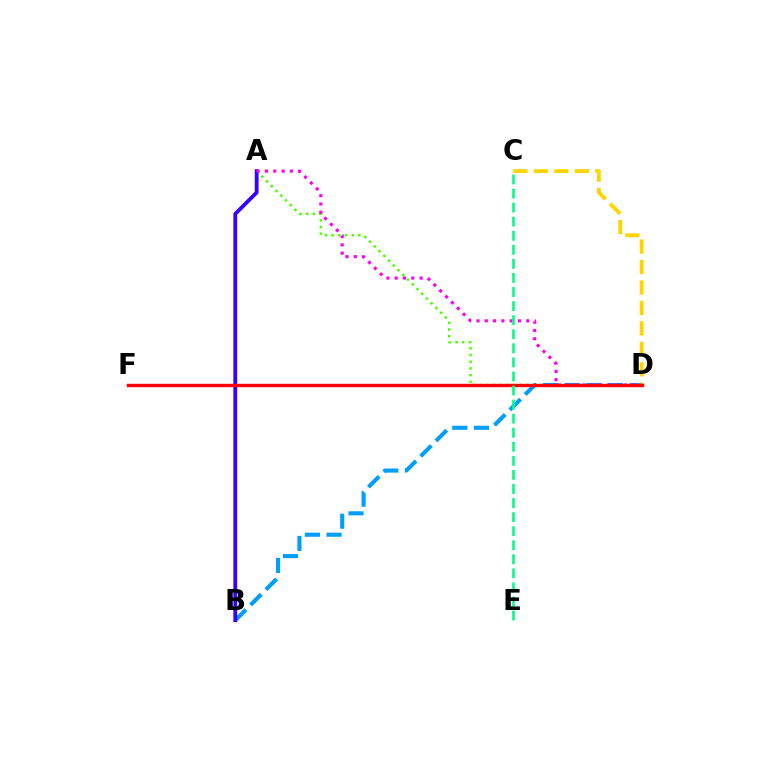{('A', 'D'): [{'color': '#4fff00', 'line_style': 'dotted', 'thickness': 1.82}, {'color': '#ff00ed', 'line_style': 'dotted', 'thickness': 2.25}], ('B', 'D'): [{'color': '#009eff', 'line_style': 'dashed', 'thickness': 2.94}], ('C', 'D'): [{'color': '#ffd500', 'line_style': 'dashed', 'thickness': 2.78}], ('A', 'B'): [{'color': '#3700ff', 'line_style': 'solid', 'thickness': 2.76}], ('D', 'F'): [{'color': '#ff0000', 'line_style': 'solid', 'thickness': 2.44}], ('C', 'E'): [{'color': '#00ff86', 'line_style': 'dashed', 'thickness': 1.91}]}